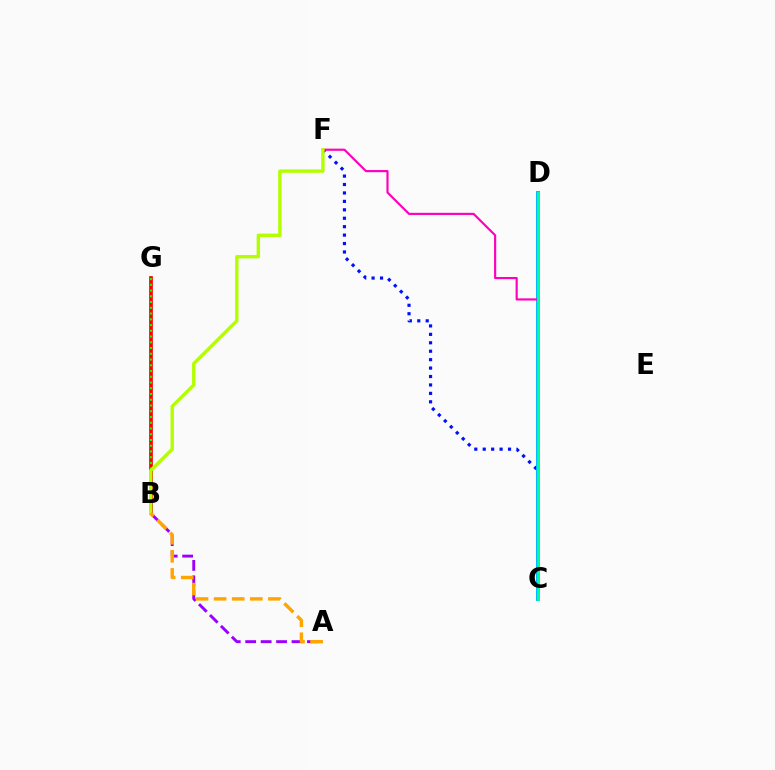{('B', 'G'): [{'color': '#ff0000', 'line_style': 'solid', 'thickness': 2.68}, {'color': '#08ff00', 'line_style': 'dotted', 'thickness': 1.56}], ('A', 'B'): [{'color': '#9b00ff', 'line_style': 'dashed', 'thickness': 2.1}, {'color': '#ffa500', 'line_style': 'dashed', 'thickness': 2.46}], ('C', 'F'): [{'color': '#0010ff', 'line_style': 'dotted', 'thickness': 2.29}, {'color': '#ff00bd', 'line_style': 'solid', 'thickness': 1.56}], ('C', 'D'): [{'color': '#00b5ff', 'line_style': 'solid', 'thickness': 2.83}, {'color': '#00ff9d', 'line_style': 'solid', 'thickness': 2.07}], ('B', 'F'): [{'color': '#b3ff00', 'line_style': 'solid', 'thickness': 2.44}]}